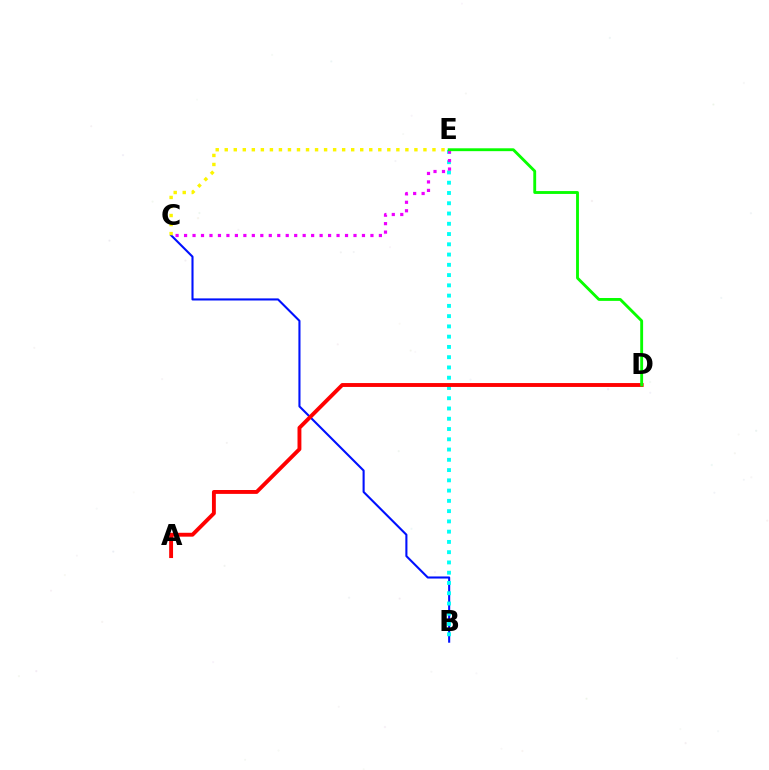{('B', 'C'): [{'color': '#0010ff', 'line_style': 'solid', 'thickness': 1.51}], ('B', 'E'): [{'color': '#00fff6', 'line_style': 'dotted', 'thickness': 2.79}], ('C', 'E'): [{'color': '#fcf500', 'line_style': 'dotted', 'thickness': 2.45}, {'color': '#ee00ff', 'line_style': 'dotted', 'thickness': 2.3}], ('A', 'D'): [{'color': '#ff0000', 'line_style': 'solid', 'thickness': 2.79}], ('D', 'E'): [{'color': '#08ff00', 'line_style': 'solid', 'thickness': 2.06}]}